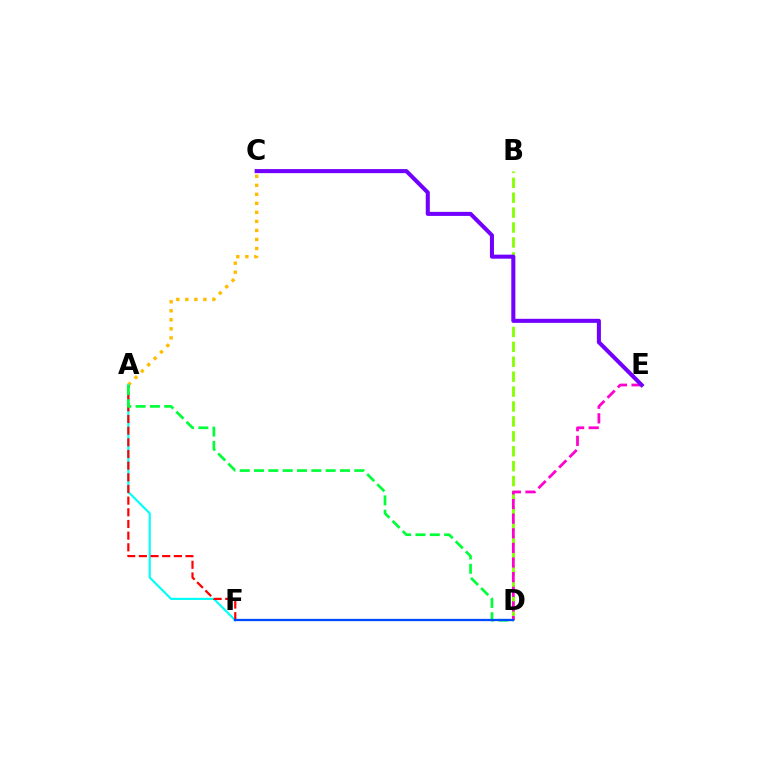{('A', 'C'): [{'color': '#ffbd00', 'line_style': 'dotted', 'thickness': 2.45}], ('B', 'D'): [{'color': '#84ff00', 'line_style': 'dashed', 'thickness': 2.03}], ('D', 'E'): [{'color': '#ff00cf', 'line_style': 'dashed', 'thickness': 1.99}], ('A', 'F'): [{'color': '#00fff6', 'line_style': 'solid', 'thickness': 1.54}, {'color': '#ff0000', 'line_style': 'dashed', 'thickness': 1.58}], ('C', 'E'): [{'color': '#7200ff', 'line_style': 'solid', 'thickness': 2.92}], ('A', 'D'): [{'color': '#00ff39', 'line_style': 'dashed', 'thickness': 1.95}], ('D', 'F'): [{'color': '#004bff', 'line_style': 'solid', 'thickness': 1.65}]}